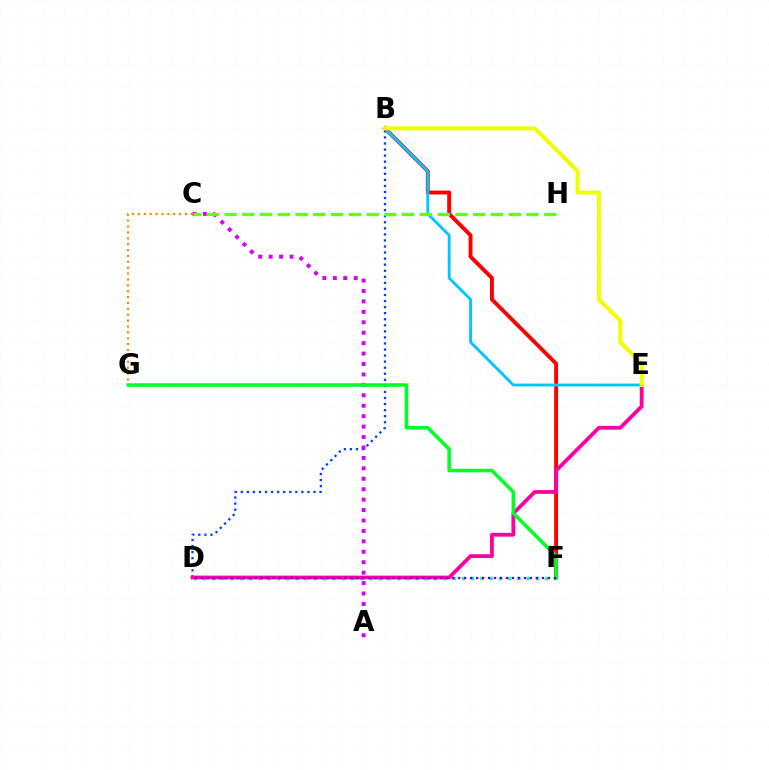{('B', 'D'): [{'color': '#003fff', 'line_style': 'dotted', 'thickness': 1.65}], ('A', 'C'): [{'color': '#d600ff', 'line_style': 'dotted', 'thickness': 2.83}], ('D', 'F'): [{'color': '#00ffaf', 'line_style': 'dotted', 'thickness': 2.51}, {'color': '#4f00ff', 'line_style': 'dotted', 'thickness': 1.62}], ('B', 'F'): [{'color': '#ff0000', 'line_style': 'solid', 'thickness': 2.81}], ('D', 'E'): [{'color': '#ff00a0', 'line_style': 'solid', 'thickness': 2.73}], ('C', 'G'): [{'color': '#ff8800', 'line_style': 'dotted', 'thickness': 1.6}], ('F', 'G'): [{'color': '#00ff27', 'line_style': 'solid', 'thickness': 2.56}], ('B', 'E'): [{'color': '#00c7ff', 'line_style': 'solid', 'thickness': 2.05}, {'color': '#eeff00', 'line_style': 'solid', 'thickness': 2.88}], ('C', 'H'): [{'color': '#66ff00', 'line_style': 'dashed', 'thickness': 2.41}]}